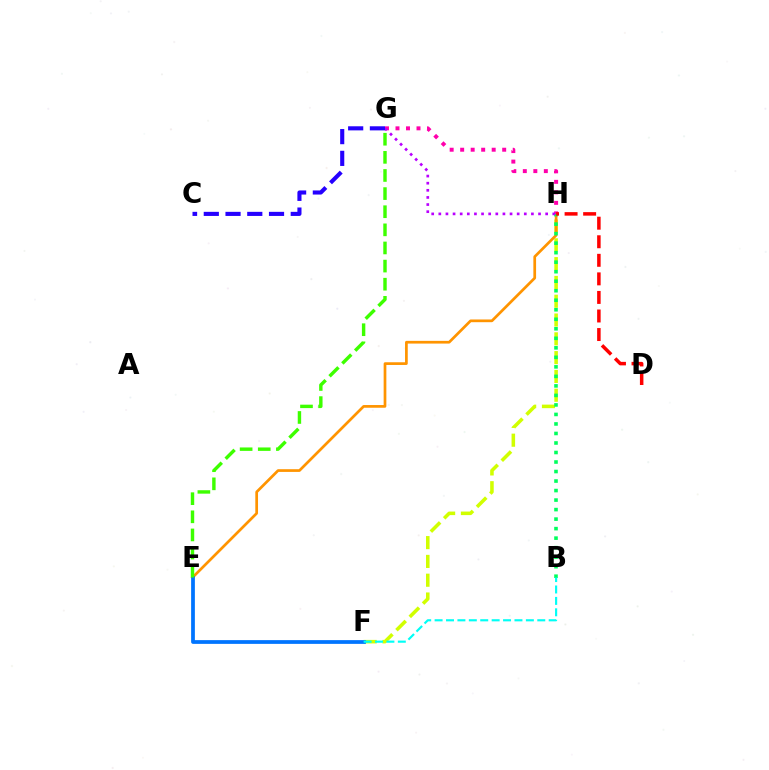{('F', 'H'): [{'color': '#d1ff00', 'line_style': 'dashed', 'thickness': 2.55}], ('E', 'H'): [{'color': '#ff9400', 'line_style': 'solid', 'thickness': 1.95}], ('G', 'H'): [{'color': '#ff00ac', 'line_style': 'dotted', 'thickness': 2.85}, {'color': '#b900ff', 'line_style': 'dotted', 'thickness': 1.94}], ('E', 'F'): [{'color': '#0074ff', 'line_style': 'solid', 'thickness': 2.7}], ('B', 'H'): [{'color': '#00ff5c', 'line_style': 'dotted', 'thickness': 2.59}], ('D', 'H'): [{'color': '#ff0000', 'line_style': 'dashed', 'thickness': 2.52}], ('C', 'G'): [{'color': '#2500ff', 'line_style': 'dashed', 'thickness': 2.95}], ('E', 'G'): [{'color': '#3dff00', 'line_style': 'dashed', 'thickness': 2.46}], ('B', 'F'): [{'color': '#00fff6', 'line_style': 'dashed', 'thickness': 1.55}]}